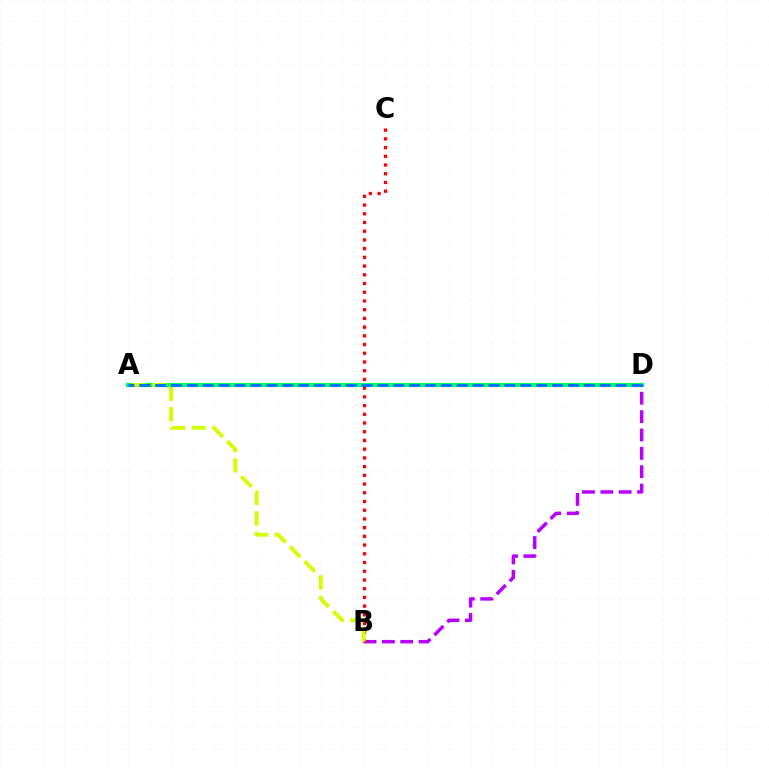{('A', 'D'): [{'color': '#00ff5c', 'line_style': 'solid', 'thickness': 2.96}, {'color': '#0074ff', 'line_style': 'dashed', 'thickness': 2.16}], ('B', 'D'): [{'color': '#b900ff', 'line_style': 'dashed', 'thickness': 2.49}], ('B', 'C'): [{'color': '#ff0000', 'line_style': 'dotted', 'thickness': 2.37}], ('A', 'B'): [{'color': '#d1ff00', 'line_style': 'dashed', 'thickness': 2.8}]}